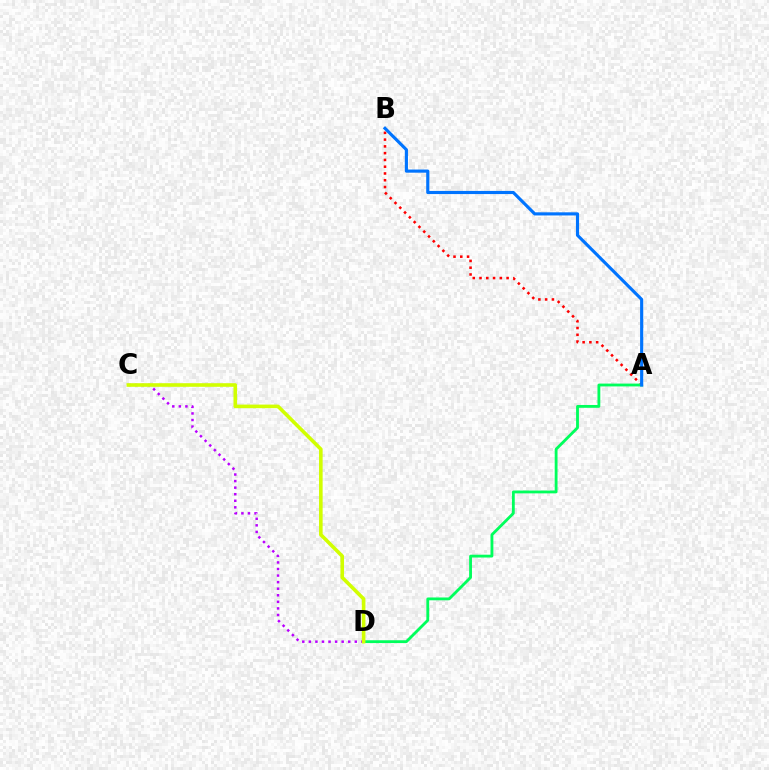{('C', 'D'): [{'color': '#b900ff', 'line_style': 'dotted', 'thickness': 1.78}, {'color': '#d1ff00', 'line_style': 'solid', 'thickness': 2.59}], ('A', 'B'): [{'color': '#ff0000', 'line_style': 'dotted', 'thickness': 1.84}, {'color': '#0074ff', 'line_style': 'solid', 'thickness': 2.26}], ('A', 'D'): [{'color': '#00ff5c', 'line_style': 'solid', 'thickness': 2.03}]}